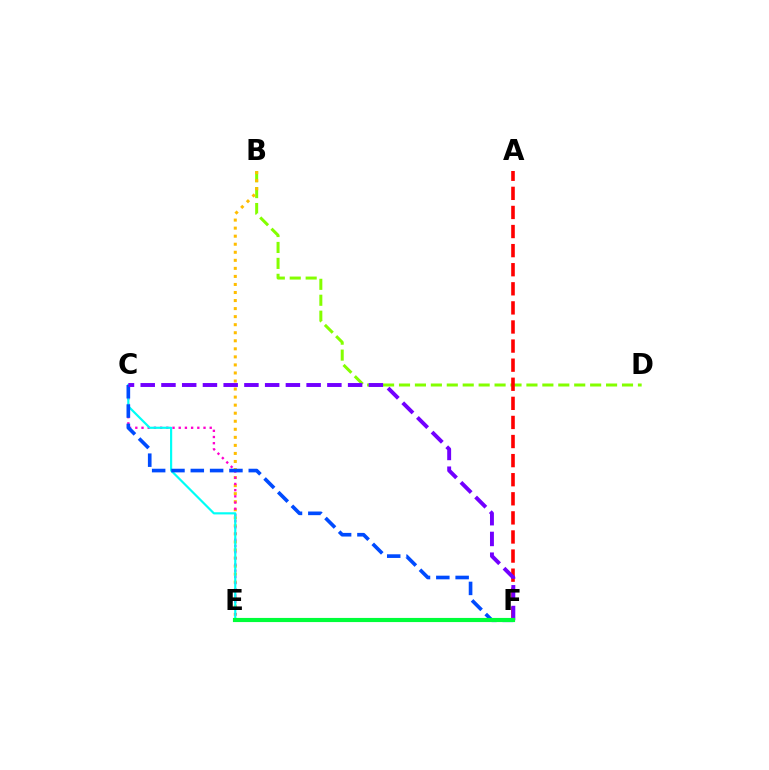{('B', 'D'): [{'color': '#84ff00', 'line_style': 'dashed', 'thickness': 2.16}], ('B', 'E'): [{'color': '#ffbd00', 'line_style': 'dotted', 'thickness': 2.19}], ('C', 'E'): [{'color': '#ff00cf', 'line_style': 'dotted', 'thickness': 1.68}, {'color': '#00fff6', 'line_style': 'solid', 'thickness': 1.57}], ('A', 'F'): [{'color': '#ff0000', 'line_style': 'dashed', 'thickness': 2.59}], ('C', 'F'): [{'color': '#004bff', 'line_style': 'dashed', 'thickness': 2.62}, {'color': '#7200ff', 'line_style': 'dashed', 'thickness': 2.82}], ('E', 'F'): [{'color': '#00ff39', 'line_style': 'solid', 'thickness': 2.98}]}